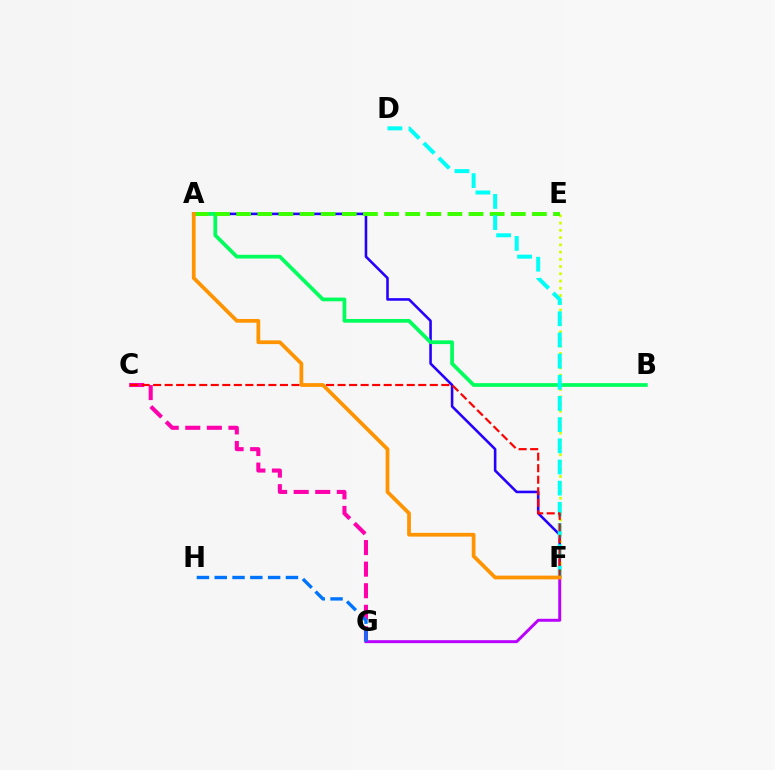{('C', 'G'): [{'color': '#ff00ac', 'line_style': 'dashed', 'thickness': 2.93}], ('A', 'F'): [{'color': '#2500ff', 'line_style': 'solid', 'thickness': 1.86}, {'color': '#ff9400', 'line_style': 'solid', 'thickness': 2.7}], ('A', 'B'): [{'color': '#00ff5c', 'line_style': 'solid', 'thickness': 2.68}], ('E', 'F'): [{'color': '#d1ff00', 'line_style': 'dotted', 'thickness': 1.97}], ('A', 'E'): [{'color': '#3dff00', 'line_style': 'dashed', 'thickness': 2.87}], ('F', 'G'): [{'color': '#b900ff', 'line_style': 'solid', 'thickness': 2.12}], ('D', 'F'): [{'color': '#00fff6', 'line_style': 'dashed', 'thickness': 2.88}], ('C', 'F'): [{'color': '#ff0000', 'line_style': 'dashed', 'thickness': 1.57}], ('G', 'H'): [{'color': '#0074ff', 'line_style': 'dashed', 'thickness': 2.42}]}